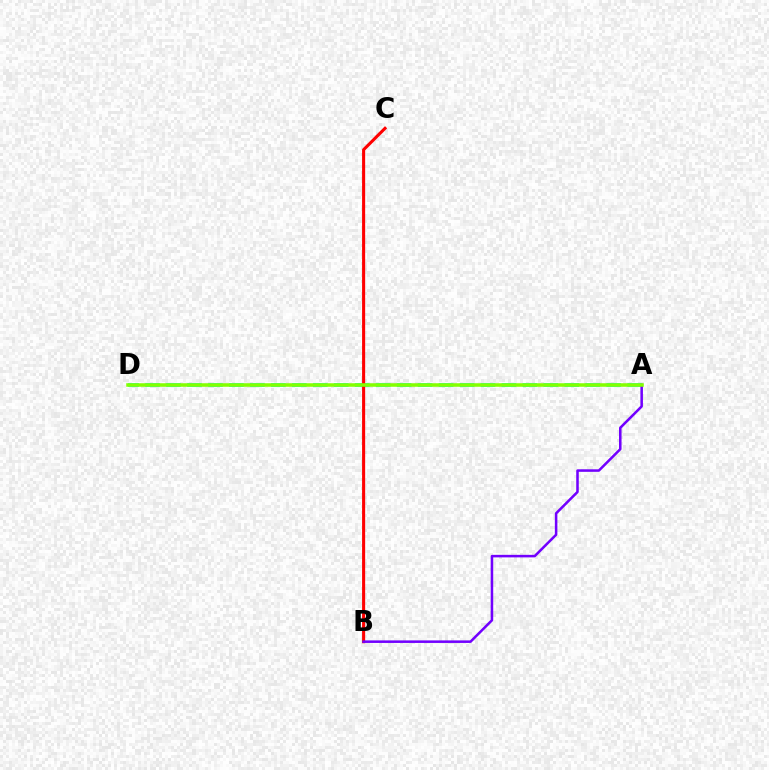{('A', 'D'): [{'color': '#00fff6', 'line_style': 'dashed', 'thickness': 2.85}, {'color': '#84ff00', 'line_style': 'solid', 'thickness': 2.54}], ('B', 'C'): [{'color': '#ff0000', 'line_style': 'solid', 'thickness': 2.21}], ('A', 'B'): [{'color': '#7200ff', 'line_style': 'solid', 'thickness': 1.83}]}